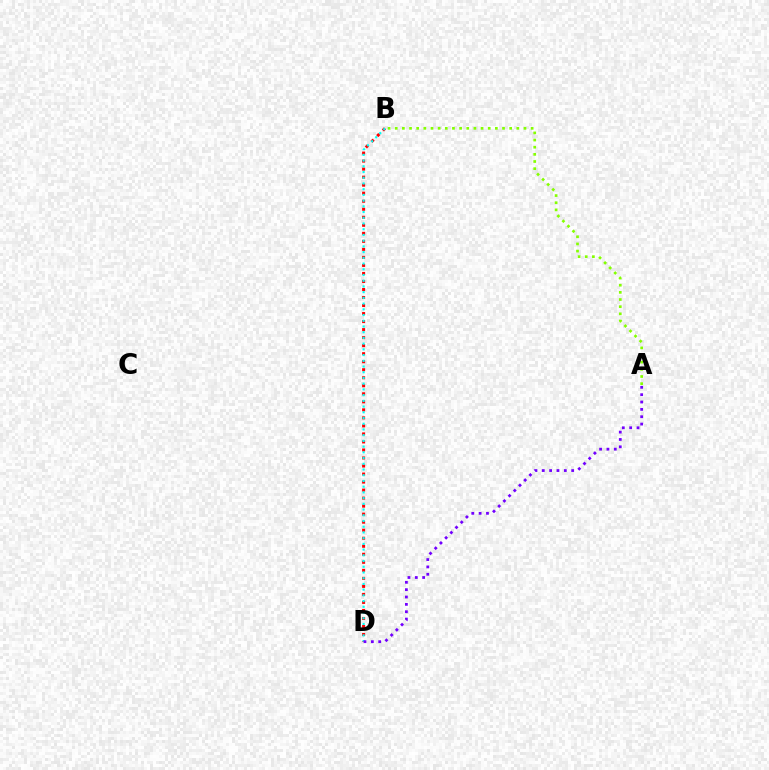{('B', 'D'): [{'color': '#ff0000', 'line_style': 'dotted', 'thickness': 2.18}, {'color': '#00fff6', 'line_style': 'dotted', 'thickness': 1.55}], ('A', 'D'): [{'color': '#7200ff', 'line_style': 'dotted', 'thickness': 2.0}], ('A', 'B'): [{'color': '#84ff00', 'line_style': 'dotted', 'thickness': 1.94}]}